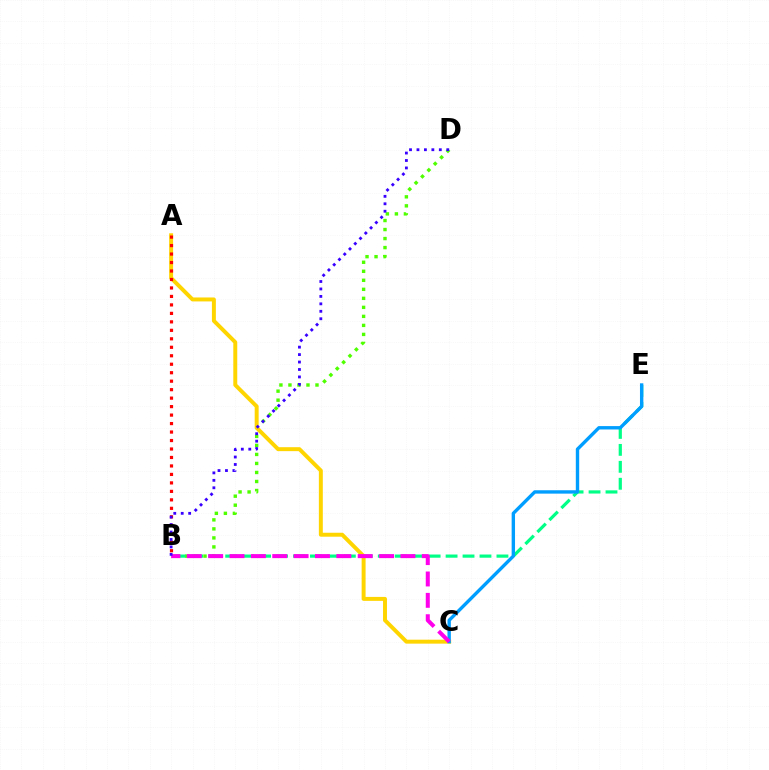{('B', 'E'): [{'color': '#00ff86', 'line_style': 'dashed', 'thickness': 2.3}], ('B', 'D'): [{'color': '#4fff00', 'line_style': 'dotted', 'thickness': 2.45}, {'color': '#3700ff', 'line_style': 'dotted', 'thickness': 2.02}], ('A', 'C'): [{'color': '#ffd500', 'line_style': 'solid', 'thickness': 2.85}], ('C', 'E'): [{'color': '#009eff', 'line_style': 'solid', 'thickness': 2.43}], ('B', 'C'): [{'color': '#ff00ed', 'line_style': 'dashed', 'thickness': 2.9}], ('A', 'B'): [{'color': '#ff0000', 'line_style': 'dotted', 'thickness': 2.3}]}